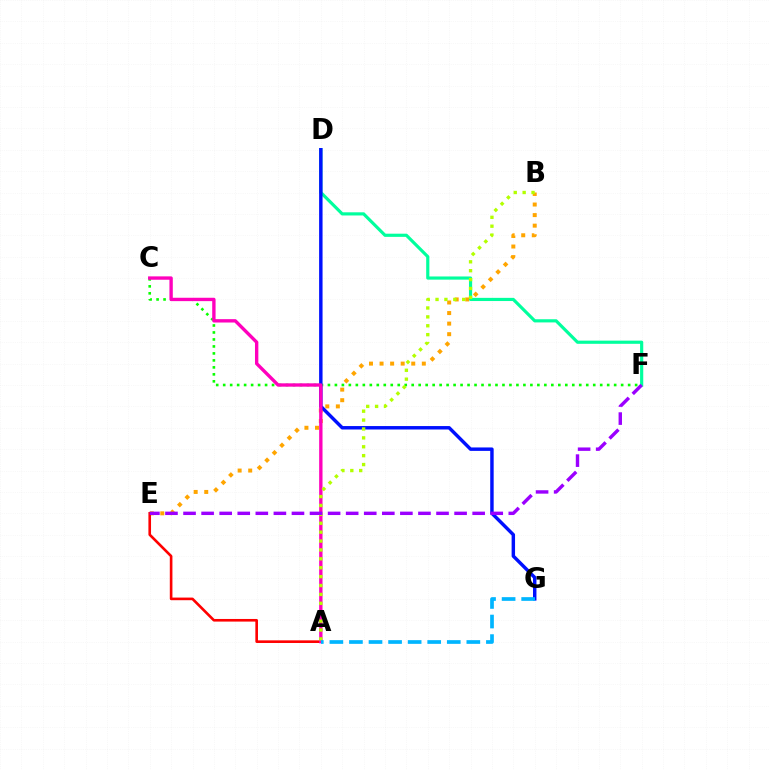{('B', 'E'): [{'color': '#ffa500', 'line_style': 'dotted', 'thickness': 2.87}], ('C', 'F'): [{'color': '#08ff00', 'line_style': 'dotted', 'thickness': 1.9}], ('D', 'F'): [{'color': '#00ff9d', 'line_style': 'solid', 'thickness': 2.28}], ('D', 'G'): [{'color': '#0010ff', 'line_style': 'solid', 'thickness': 2.47}], ('A', 'E'): [{'color': '#ff0000', 'line_style': 'solid', 'thickness': 1.89}], ('A', 'C'): [{'color': '#ff00bd', 'line_style': 'solid', 'thickness': 2.42}], ('A', 'B'): [{'color': '#b3ff00', 'line_style': 'dotted', 'thickness': 2.42}], ('A', 'G'): [{'color': '#00b5ff', 'line_style': 'dashed', 'thickness': 2.66}], ('E', 'F'): [{'color': '#9b00ff', 'line_style': 'dashed', 'thickness': 2.45}]}